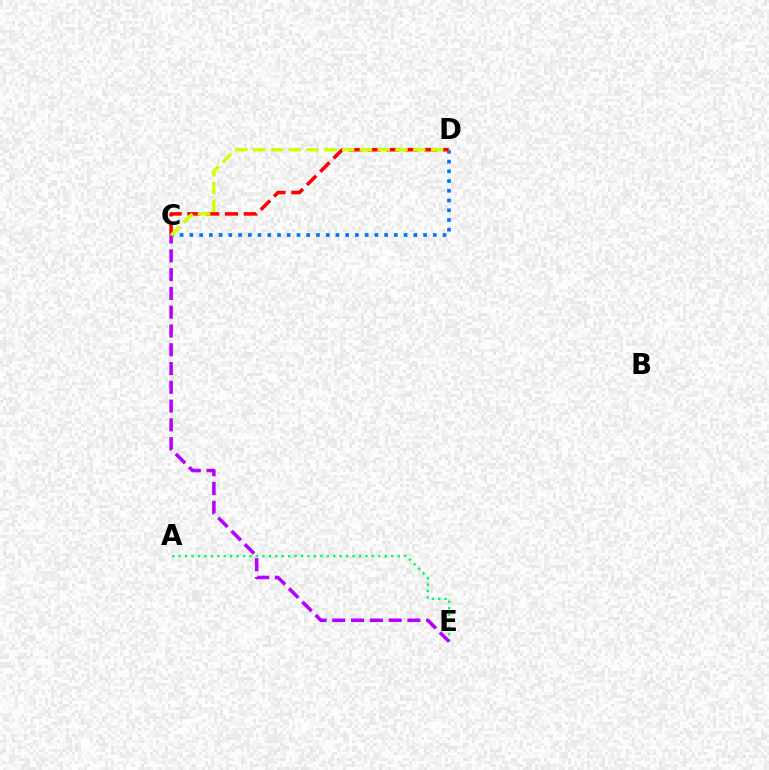{('A', 'E'): [{'color': '#00ff5c', 'line_style': 'dotted', 'thickness': 1.75}], ('C', 'D'): [{'color': '#0074ff', 'line_style': 'dotted', 'thickness': 2.65}, {'color': '#ff0000', 'line_style': 'dashed', 'thickness': 2.55}, {'color': '#d1ff00', 'line_style': 'dashed', 'thickness': 2.42}], ('C', 'E'): [{'color': '#b900ff', 'line_style': 'dashed', 'thickness': 2.55}]}